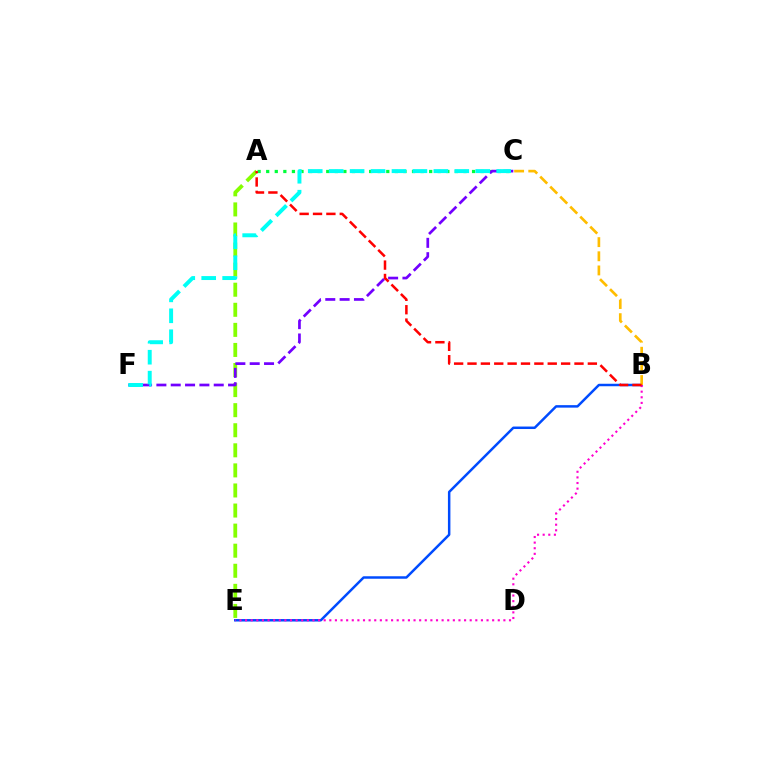{('A', 'E'): [{'color': '#84ff00', 'line_style': 'dashed', 'thickness': 2.73}], ('B', 'E'): [{'color': '#004bff', 'line_style': 'solid', 'thickness': 1.79}, {'color': '#ff00cf', 'line_style': 'dotted', 'thickness': 1.53}], ('A', 'C'): [{'color': '#00ff39', 'line_style': 'dotted', 'thickness': 2.33}], ('C', 'F'): [{'color': '#7200ff', 'line_style': 'dashed', 'thickness': 1.95}, {'color': '#00fff6', 'line_style': 'dashed', 'thickness': 2.84}], ('B', 'C'): [{'color': '#ffbd00', 'line_style': 'dashed', 'thickness': 1.92}], ('A', 'B'): [{'color': '#ff0000', 'line_style': 'dashed', 'thickness': 1.82}]}